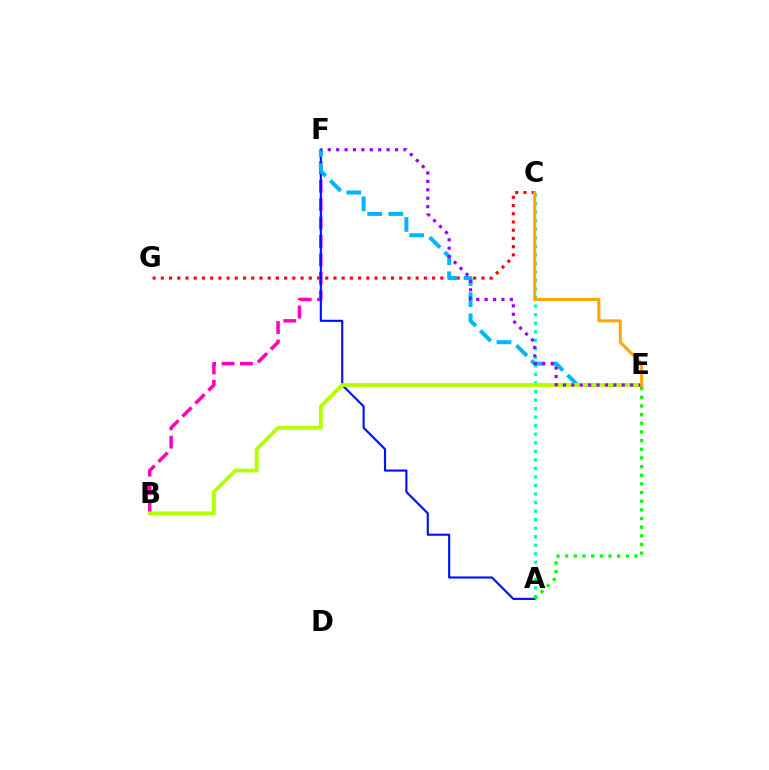{('C', 'G'): [{'color': '#ff0000', 'line_style': 'dotted', 'thickness': 2.23}], ('B', 'F'): [{'color': '#ff00bd', 'line_style': 'dashed', 'thickness': 2.5}], ('A', 'F'): [{'color': '#0010ff', 'line_style': 'solid', 'thickness': 1.54}], ('A', 'C'): [{'color': '#00ff9d', 'line_style': 'dotted', 'thickness': 2.32}], ('E', 'F'): [{'color': '#00b5ff', 'line_style': 'dashed', 'thickness': 2.87}, {'color': '#9b00ff', 'line_style': 'dotted', 'thickness': 2.28}], ('B', 'E'): [{'color': '#b3ff00', 'line_style': 'solid', 'thickness': 2.78}], ('A', 'E'): [{'color': '#08ff00', 'line_style': 'dotted', 'thickness': 2.35}], ('C', 'E'): [{'color': '#ffa500', 'line_style': 'solid', 'thickness': 2.17}]}